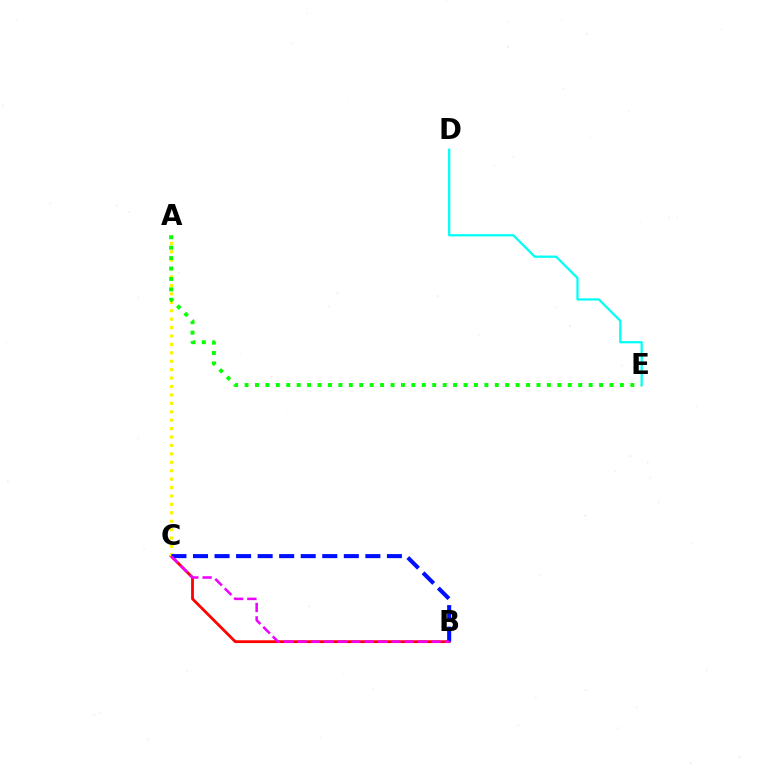{('B', 'C'): [{'color': '#ff0000', 'line_style': 'solid', 'thickness': 2.01}, {'color': '#0010ff', 'line_style': 'dashed', 'thickness': 2.93}, {'color': '#ee00ff', 'line_style': 'dashed', 'thickness': 1.82}], ('A', 'C'): [{'color': '#fcf500', 'line_style': 'dotted', 'thickness': 2.29}], ('A', 'E'): [{'color': '#08ff00', 'line_style': 'dotted', 'thickness': 2.83}], ('D', 'E'): [{'color': '#00fff6', 'line_style': 'solid', 'thickness': 1.61}]}